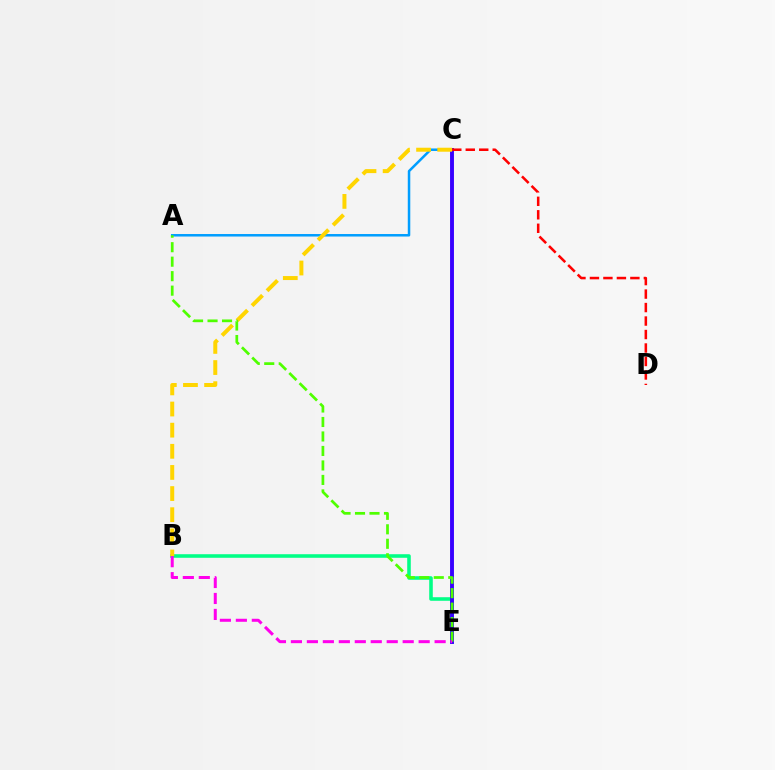{('B', 'E'): [{'color': '#00ff86', 'line_style': 'solid', 'thickness': 2.57}, {'color': '#ff00ed', 'line_style': 'dashed', 'thickness': 2.17}], ('A', 'C'): [{'color': '#009eff', 'line_style': 'solid', 'thickness': 1.81}], ('C', 'E'): [{'color': '#3700ff', 'line_style': 'solid', 'thickness': 2.81}], ('C', 'D'): [{'color': '#ff0000', 'line_style': 'dashed', 'thickness': 1.83}], ('B', 'C'): [{'color': '#ffd500', 'line_style': 'dashed', 'thickness': 2.87}], ('A', 'E'): [{'color': '#4fff00', 'line_style': 'dashed', 'thickness': 1.97}]}